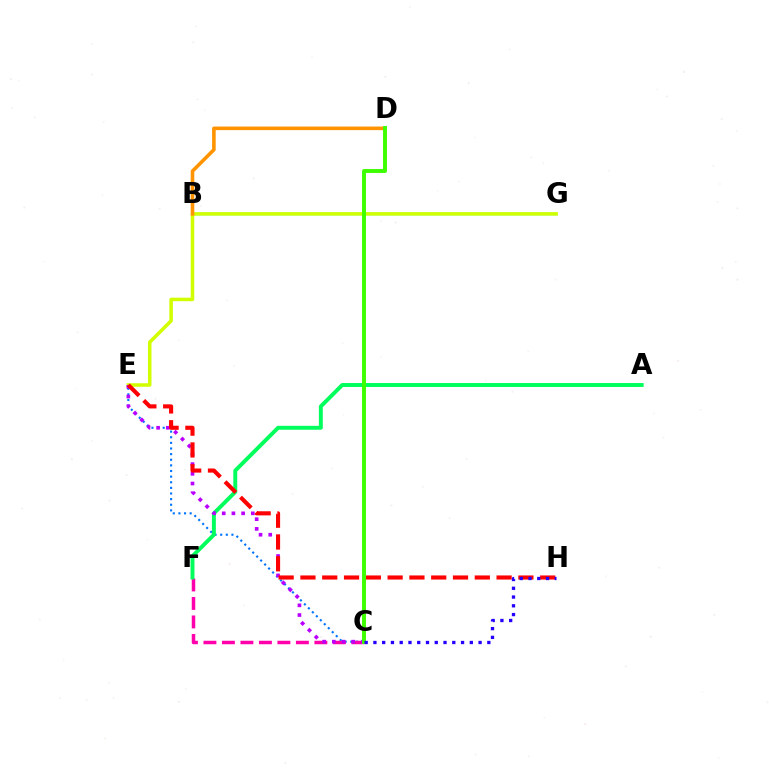{('B', 'G'): [{'color': '#00fff6', 'line_style': 'solid', 'thickness': 1.72}], ('C', 'E'): [{'color': '#0074ff', 'line_style': 'dotted', 'thickness': 1.53}, {'color': '#b900ff', 'line_style': 'dotted', 'thickness': 2.64}], ('C', 'F'): [{'color': '#ff00ac', 'line_style': 'dashed', 'thickness': 2.51}], ('A', 'F'): [{'color': '#00ff5c', 'line_style': 'solid', 'thickness': 2.82}], ('E', 'G'): [{'color': '#d1ff00', 'line_style': 'solid', 'thickness': 2.55}], ('B', 'D'): [{'color': '#ff9400', 'line_style': 'solid', 'thickness': 2.58}], ('E', 'H'): [{'color': '#ff0000', 'line_style': 'dashed', 'thickness': 2.96}], ('C', 'D'): [{'color': '#3dff00', 'line_style': 'solid', 'thickness': 2.82}], ('C', 'H'): [{'color': '#2500ff', 'line_style': 'dotted', 'thickness': 2.38}]}